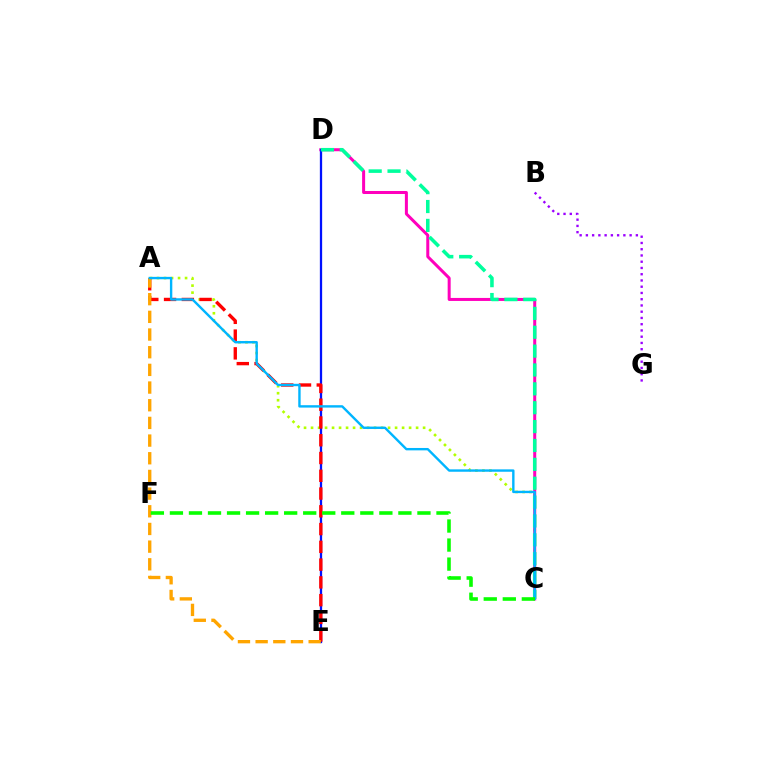{('A', 'C'): [{'color': '#b3ff00', 'line_style': 'dotted', 'thickness': 1.9}, {'color': '#00b5ff', 'line_style': 'solid', 'thickness': 1.72}], ('C', 'D'): [{'color': '#ff00bd', 'line_style': 'solid', 'thickness': 2.17}, {'color': '#00ff9d', 'line_style': 'dashed', 'thickness': 2.56}], ('D', 'E'): [{'color': '#0010ff', 'line_style': 'solid', 'thickness': 1.64}], ('B', 'G'): [{'color': '#9b00ff', 'line_style': 'dotted', 'thickness': 1.7}], ('A', 'E'): [{'color': '#ff0000', 'line_style': 'dashed', 'thickness': 2.41}, {'color': '#ffa500', 'line_style': 'dashed', 'thickness': 2.4}], ('C', 'F'): [{'color': '#08ff00', 'line_style': 'dashed', 'thickness': 2.59}]}